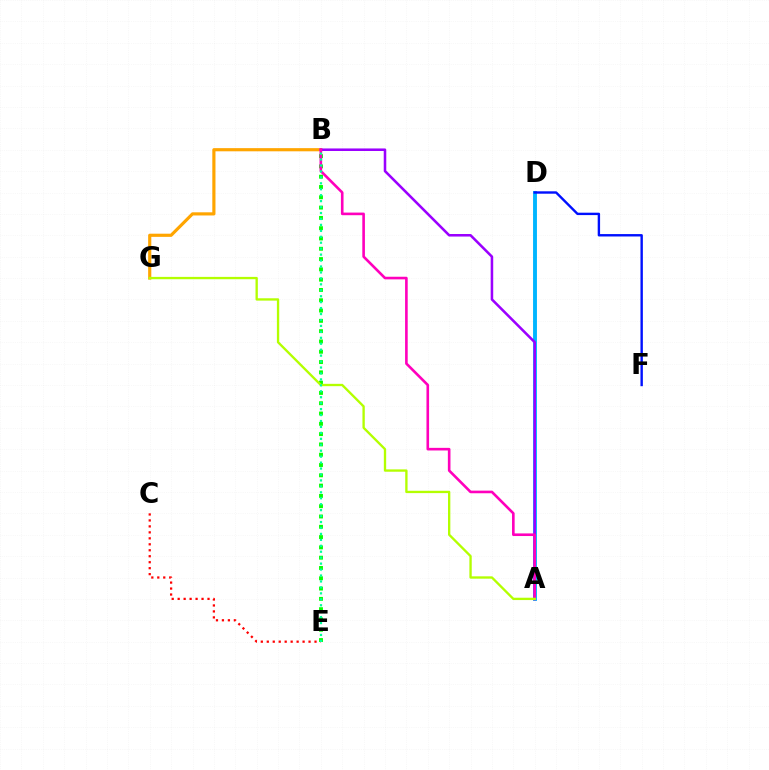{('A', 'D'): [{'color': '#00b5ff', 'line_style': 'solid', 'thickness': 2.8}], ('B', 'E'): [{'color': '#08ff00', 'line_style': 'dotted', 'thickness': 2.8}, {'color': '#00ff9d', 'line_style': 'dotted', 'thickness': 1.61}], ('B', 'G'): [{'color': '#ffa500', 'line_style': 'solid', 'thickness': 2.28}], ('A', 'B'): [{'color': '#9b00ff', 'line_style': 'solid', 'thickness': 1.84}, {'color': '#ff00bd', 'line_style': 'solid', 'thickness': 1.89}], ('D', 'F'): [{'color': '#0010ff', 'line_style': 'solid', 'thickness': 1.73}], ('C', 'E'): [{'color': '#ff0000', 'line_style': 'dotted', 'thickness': 1.62}], ('A', 'G'): [{'color': '#b3ff00', 'line_style': 'solid', 'thickness': 1.68}]}